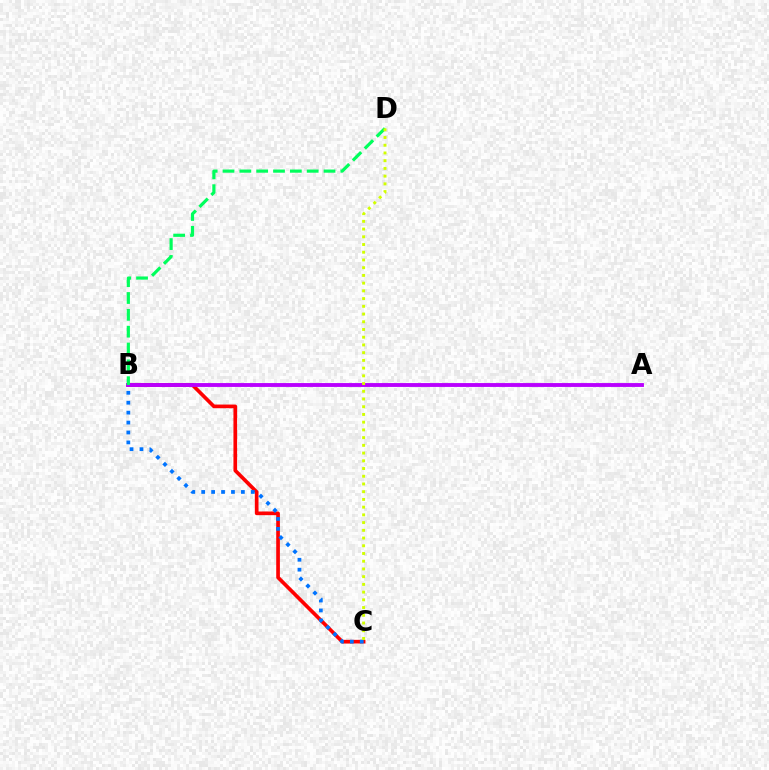{('B', 'C'): [{'color': '#ff0000', 'line_style': 'solid', 'thickness': 2.64}, {'color': '#0074ff', 'line_style': 'dotted', 'thickness': 2.7}], ('A', 'B'): [{'color': '#b900ff', 'line_style': 'solid', 'thickness': 2.78}], ('B', 'D'): [{'color': '#00ff5c', 'line_style': 'dashed', 'thickness': 2.29}], ('C', 'D'): [{'color': '#d1ff00', 'line_style': 'dotted', 'thickness': 2.1}]}